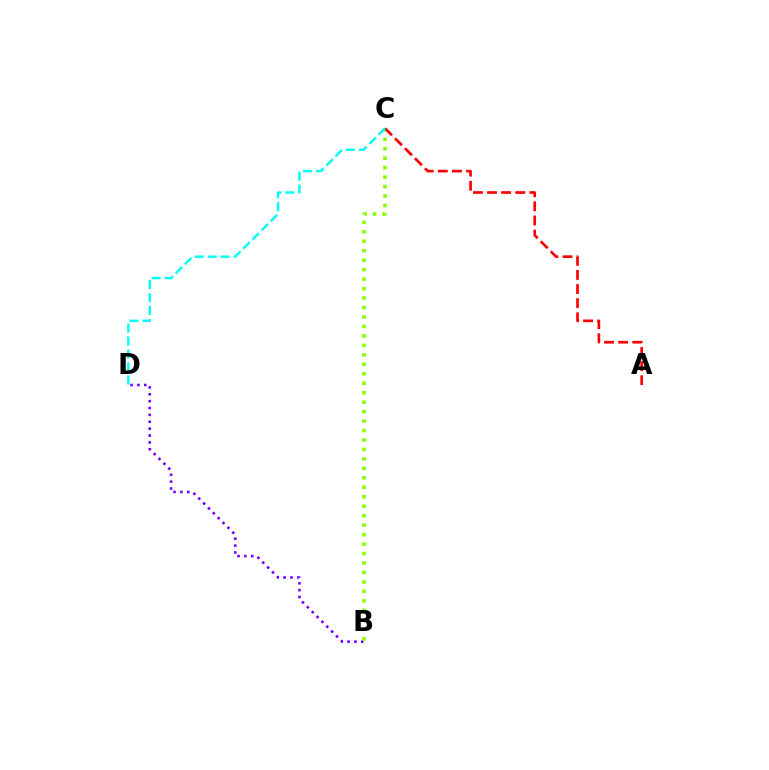{('B', 'D'): [{'color': '#7200ff', 'line_style': 'dotted', 'thickness': 1.87}], ('B', 'C'): [{'color': '#84ff00', 'line_style': 'dotted', 'thickness': 2.57}], ('A', 'C'): [{'color': '#ff0000', 'line_style': 'dashed', 'thickness': 1.92}], ('C', 'D'): [{'color': '#00fff6', 'line_style': 'dashed', 'thickness': 1.76}]}